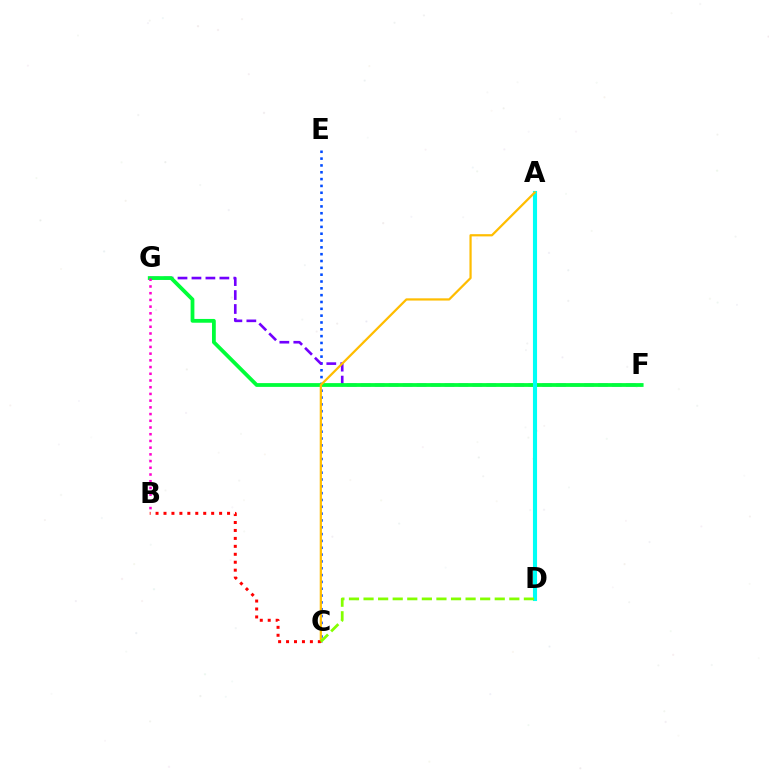{('C', 'E'): [{'color': '#004bff', 'line_style': 'dotted', 'thickness': 1.85}], ('F', 'G'): [{'color': '#7200ff', 'line_style': 'dashed', 'thickness': 1.9}, {'color': '#00ff39', 'line_style': 'solid', 'thickness': 2.72}], ('A', 'D'): [{'color': '#00fff6', 'line_style': 'solid', 'thickness': 2.95}], ('A', 'C'): [{'color': '#ffbd00', 'line_style': 'solid', 'thickness': 1.6}], ('B', 'C'): [{'color': '#ff0000', 'line_style': 'dotted', 'thickness': 2.16}], ('C', 'D'): [{'color': '#84ff00', 'line_style': 'dashed', 'thickness': 1.98}], ('B', 'G'): [{'color': '#ff00cf', 'line_style': 'dotted', 'thickness': 1.82}]}